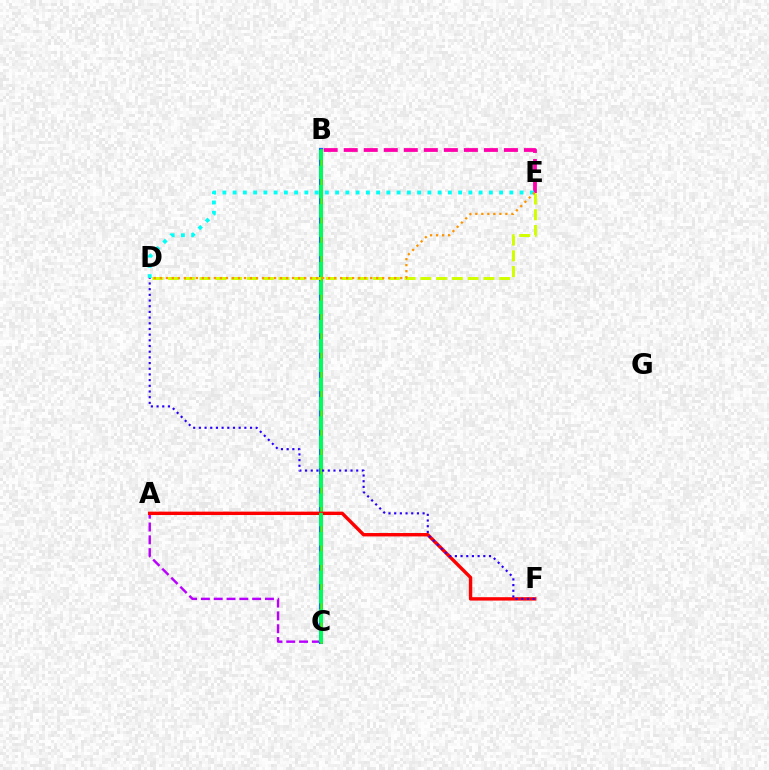{('A', 'C'): [{'color': '#b900ff', 'line_style': 'dashed', 'thickness': 1.74}], ('B', 'C'): [{'color': '#0074ff', 'line_style': 'solid', 'thickness': 2.95}, {'color': '#3dff00', 'line_style': 'solid', 'thickness': 1.83}, {'color': '#00ff5c', 'line_style': 'dashed', 'thickness': 2.62}], ('A', 'F'): [{'color': '#ff0000', 'line_style': 'solid', 'thickness': 2.44}], ('B', 'E'): [{'color': '#ff00ac', 'line_style': 'dashed', 'thickness': 2.72}], ('D', 'E'): [{'color': '#00fff6', 'line_style': 'dotted', 'thickness': 2.78}, {'color': '#d1ff00', 'line_style': 'dashed', 'thickness': 2.14}, {'color': '#ff9400', 'line_style': 'dotted', 'thickness': 1.63}], ('D', 'F'): [{'color': '#2500ff', 'line_style': 'dotted', 'thickness': 1.54}]}